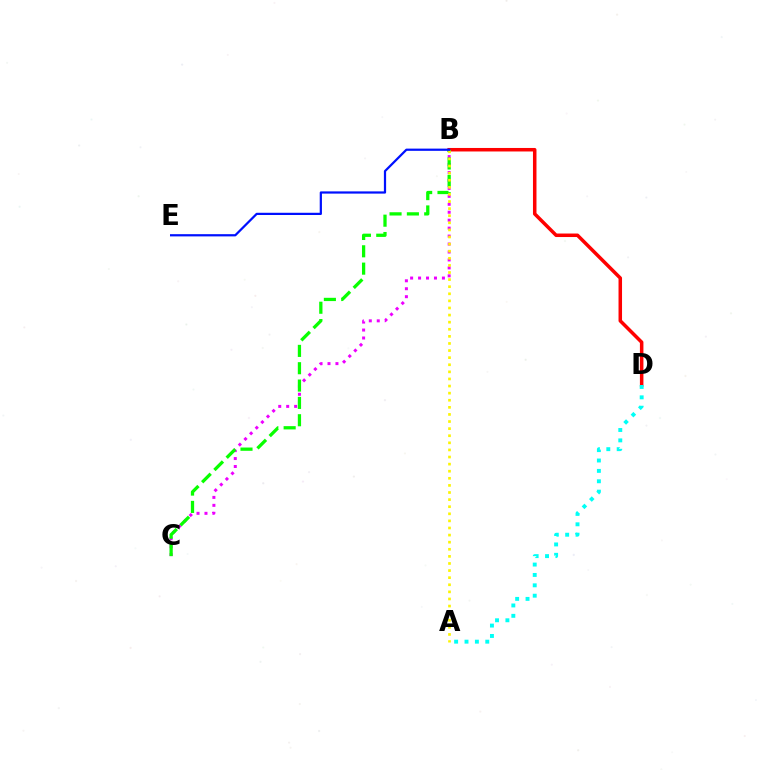{('B', 'C'): [{'color': '#ee00ff', 'line_style': 'dotted', 'thickness': 2.16}, {'color': '#08ff00', 'line_style': 'dashed', 'thickness': 2.36}], ('B', 'D'): [{'color': '#ff0000', 'line_style': 'solid', 'thickness': 2.53}], ('A', 'D'): [{'color': '#00fff6', 'line_style': 'dotted', 'thickness': 2.82}], ('A', 'B'): [{'color': '#fcf500', 'line_style': 'dotted', 'thickness': 1.93}], ('B', 'E'): [{'color': '#0010ff', 'line_style': 'solid', 'thickness': 1.6}]}